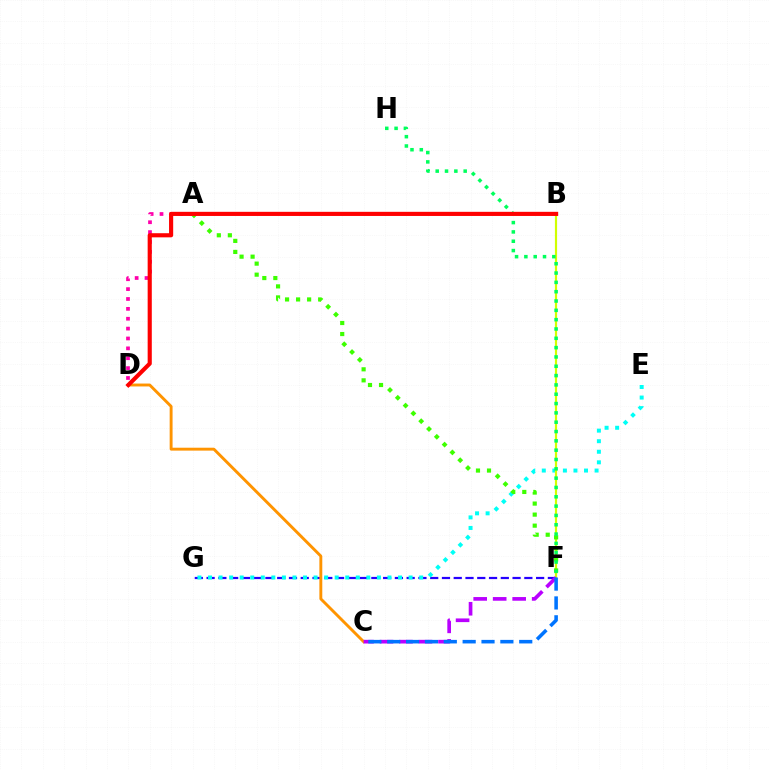{('A', 'D'): [{'color': '#ff00ac', 'line_style': 'dotted', 'thickness': 2.68}], ('F', 'G'): [{'color': '#2500ff', 'line_style': 'dashed', 'thickness': 1.6}], ('E', 'G'): [{'color': '#00fff6', 'line_style': 'dotted', 'thickness': 2.87}], ('B', 'F'): [{'color': '#d1ff00', 'line_style': 'solid', 'thickness': 1.57}], ('C', 'D'): [{'color': '#ff9400', 'line_style': 'solid', 'thickness': 2.09}], ('A', 'F'): [{'color': '#3dff00', 'line_style': 'dotted', 'thickness': 3.0}], ('F', 'H'): [{'color': '#00ff5c', 'line_style': 'dotted', 'thickness': 2.53}], ('C', 'F'): [{'color': '#b900ff', 'line_style': 'dashed', 'thickness': 2.65}, {'color': '#0074ff', 'line_style': 'dashed', 'thickness': 2.56}], ('B', 'D'): [{'color': '#ff0000', 'line_style': 'solid', 'thickness': 2.98}]}